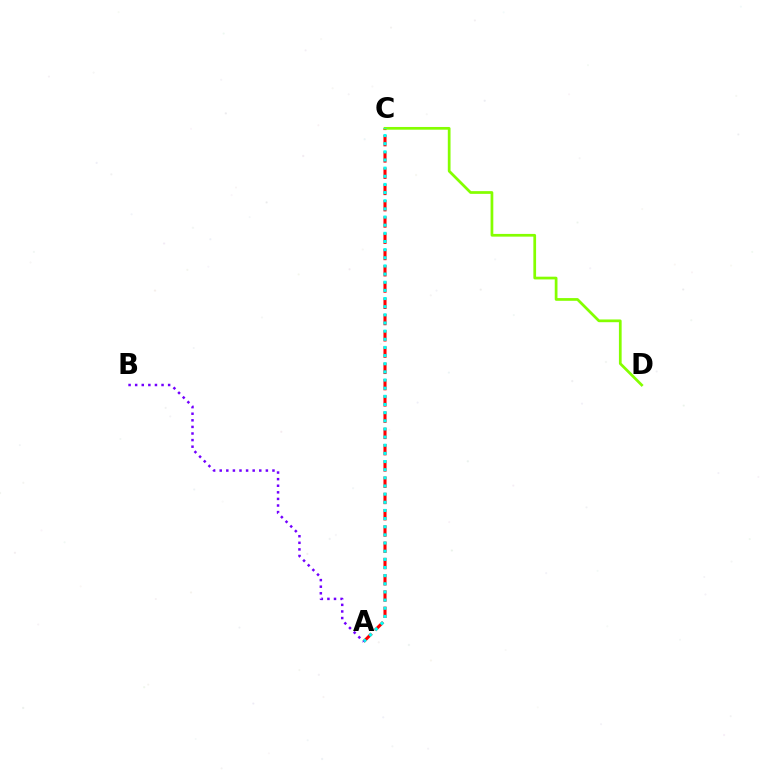{('A', 'C'): [{'color': '#ff0000', 'line_style': 'dashed', 'thickness': 2.21}, {'color': '#00fff6', 'line_style': 'dotted', 'thickness': 2.21}], ('C', 'D'): [{'color': '#84ff00', 'line_style': 'solid', 'thickness': 1.96}], ('A', 'B'): [{'color': '#7200ff', 'line_style': 'dotted', 'thickness': 1.79}]}